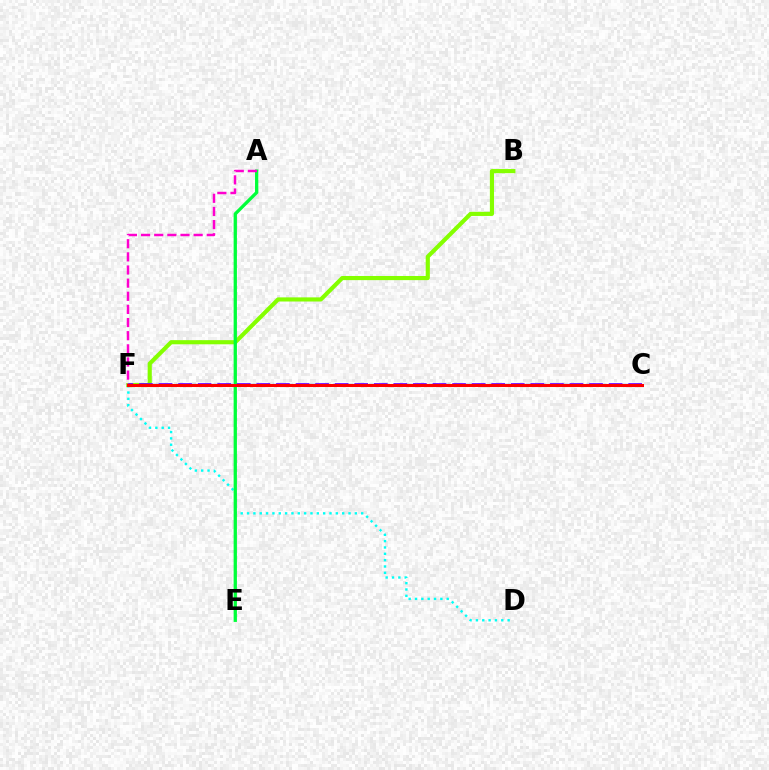{('C', 'F'): [{'color': '#ffbd00', 'line_style': 'dotted', 'thickness': 2.23}, {'color': '#004bff', 'line_style': 'dashed', 'thickness': 1.64}, {'color': '#7200ff', 'line_style': 'dashed', 'thickness': 2.66}, {'color': '#ff0000', 'line_style': 'solid', 'thickness': 2.17}], ('D', 'F'): [{'color': '#00fff6', 'line_style': 'dotted', 'thickness': 1.72}], ('B', 'F'): [{'color': '#84ff00', 'line_style': 'solid', 'thickness': 2.98}], ('A', 'E'): [{'color': '#00ff39', 'line_style': 'solid', 'thickness': 2.37}], ('A', 'F'): [{'color': '#ff00cf', 'line_style': 'dashed', 'thickness': 1.79}]}